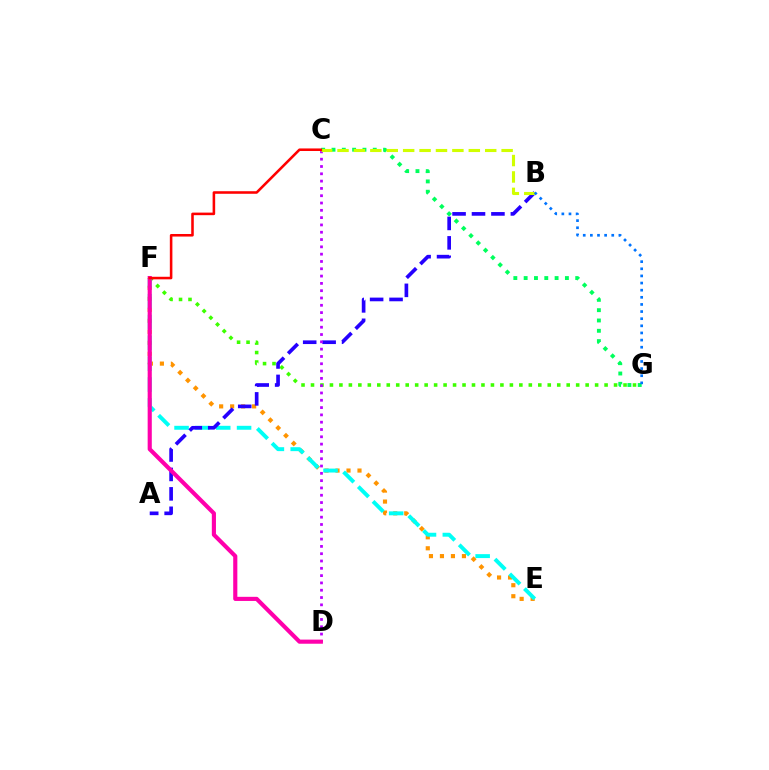{('E', 'F'): [{'color': '#ff9400', 'line_style': 'dotted', 'thickness': 2.99}, {'color': '#00fff6', 'line_style': 'dashed', 'thickness': 2.83}], ('C', 'G'): [{'color': '#00ff5c', 'line_style': 'dotted', 'thickness': 2.8}], ('F', 'G'): [{'color': '#3dff00', 'line_style': 'dotted', 'thickness': 2.57}], ('A', 'B'): [{'color': '#2500ff', 'line_style': 'dashed', 'thickness': 2.64}], ('C', 'D'): [{'color': '#b900ff', 'line_style': 'dotted', 'thickness': 1.98}], ('D', 'F'): [{'color': '#ff00ac', 'line_style': 'solid', 'thickness': 2.97}], ('B', 'C'): [{'color': '#d1ff00', 'line_style': 'dashed', 'thickness': 2.23}], ('C', 'F'): [{'color': '#ff0000', 'line_style': 'solid', 'thickness': 1.85}], ('B', 'G'): [{'color': '#0074ff', 'line_style': 'dotted', 'thickness': 1.94}]}